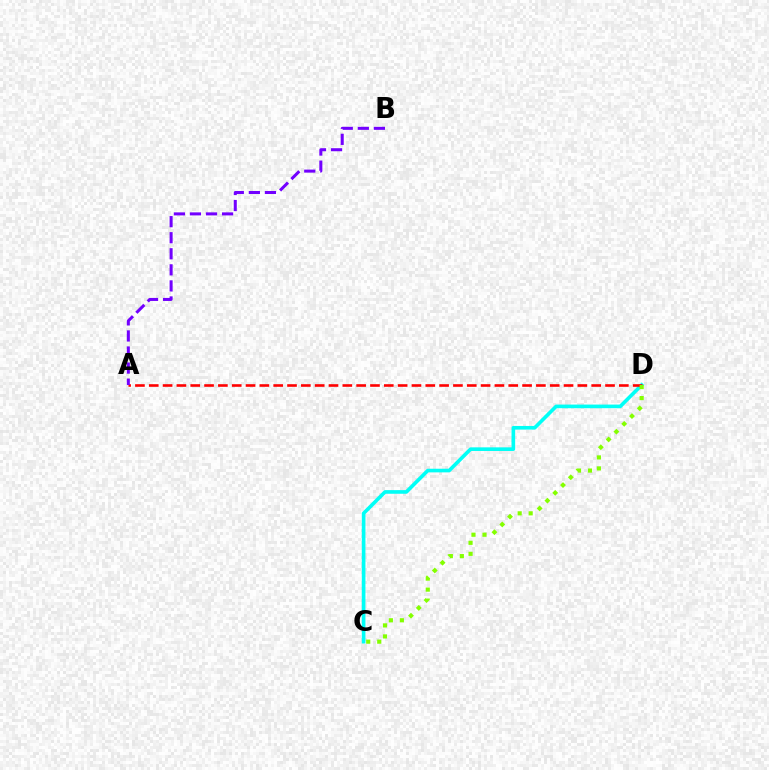{('C', 'D'): [{'color': '#00fff6', 'line_style': 'solid', 'thickness': 2.62}, {'color': '#84ff00', 'line_style': 'dotted', 'thickness': 2.99}], ('A', 'D'): [{'color': '#ff0000', 'line_style': 'dashed', 'thickness': 1.88}], ('A', 'B'): [{'color': '#7200ff', 'line_style': 'dashed', 'thickness': 2.18}]}